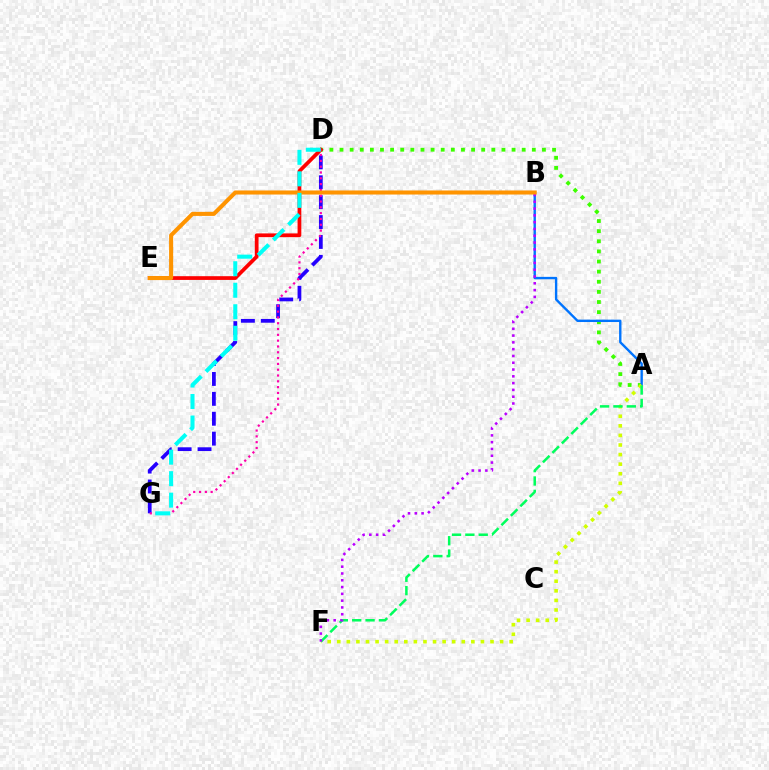{('A', 'D'): [{'color': '#3dff00', 'line_style': 'dotted', 'thickness': 2.75}], ('A', 'B'): [{'color': '#0074ff', 'line_style': 'solid', 'thickness': 1.71}], ('A', 'F'): [{'color': '#d1ff00', 'line_style': 'dotted', 'thickness': 2.6}, {'color': '#00ff5c', 'line_style': 'dashed', 'thickness': 1.81}], ('D', 'E'): [{'color': '#ff0000', 'line_style': 'solid', 'thickness': 2.69}], ('D', 'G'): [{'color': '#2500ff', 'line_style': 'dashed', 'thickness': 2.7}, {'color': '#ff00ac', 'line_style': 'dotted', 'thickness': 1.58}, {'color': '#00fff6', 'line_style': 'dashed', 'thickness': 2.92}], ('B', 'F'): [{'color': '#b900ff', 'line_style': 'dotted', 'thickness': 1.85}], ('B', 'E'): [{'color': '#ff9400', 'line_style': 'solid', 'thickness': 2.92}]}